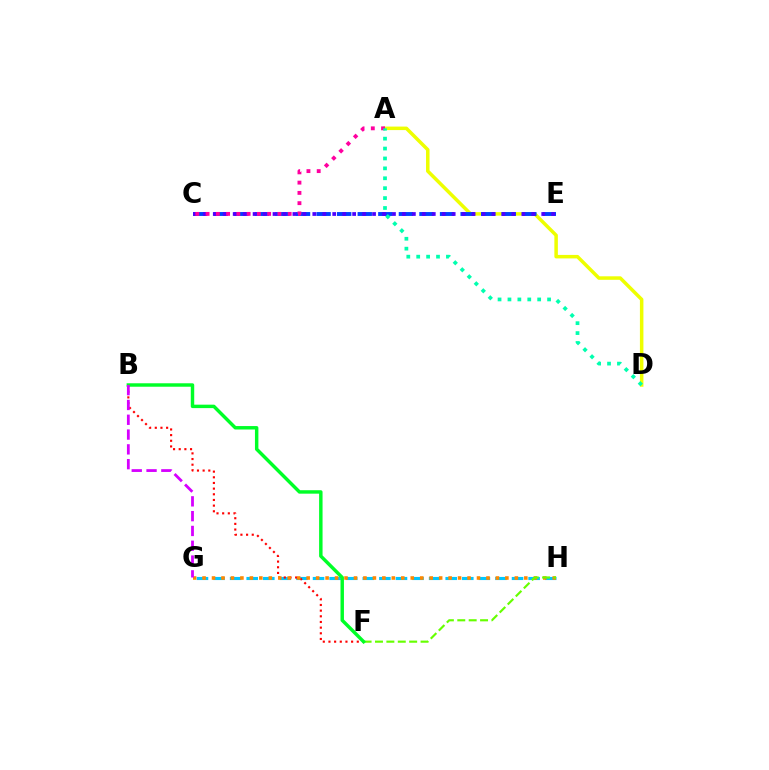{('G', 'H'): [{'color': '#00c7ff', 'line_style': 'dashed', 'thickness': 2.25}, {'color': '#ff8800', 'line_style': 'dotted', 'thickness': 2.57}], ('B', 'F'): [{'color': '#ff0000', 'line_style': 'dotted', 'thickness': 1.54}, {'color': '#00ff27', 'line_style': 'solid', 'thickness': 2.48}], ('A', 'D'): [{'color': '#eeff00', 'line_style': 'solid', 'thickness': 2.52}, {'color': '#00ffaf', 'line_style': 'dotted', 'thickness': 2.69}], ('F', 'H'): [{'color': '#66ff00', 'line_style': 'dashed', 'thickness': 1.55}], ('C', 'E'): [{'color': '#003fff', 'line_style': 'dashed', 'thickness': 2.79}, {'color': '#4f00ff', 'line_style': 'dotted', 'thickness': 2.7}], ('A', 'C'): [{'color': '#ff00a0', 'line_style': 'dotted', 'thickness': 2.79}], ('B', 'G'): [{'color': '#d600ff', 'line_style': 'dashed', 'thickness': 2.01}]}